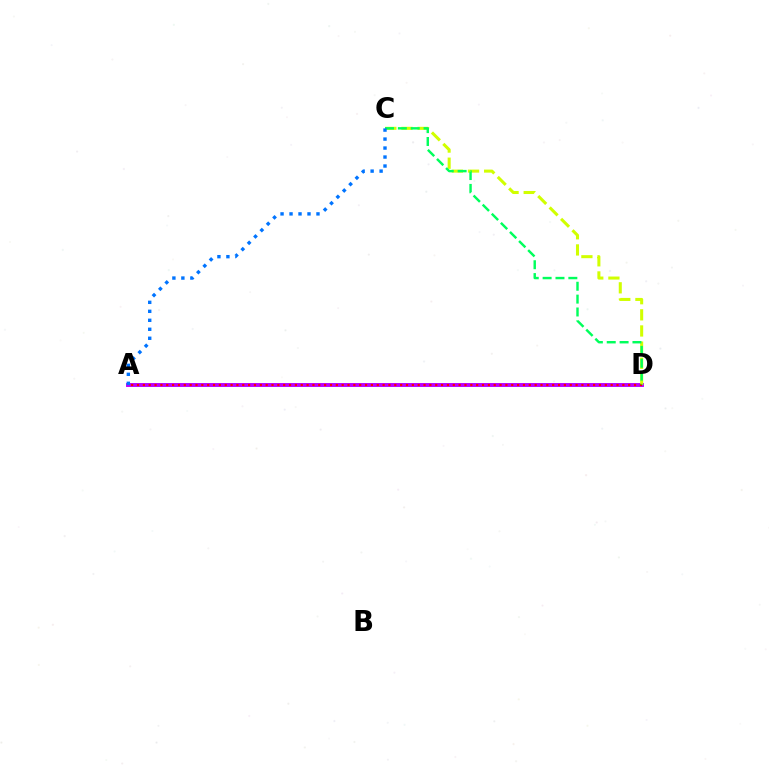{('A', 'D'): [{'color': '#b900ff', 'line_style': 'solid', 'thickness': 2.82}, {'color': '#ff0000', 'line_style': 'dotted', 'thickness': 1.59}], ('C', 'D'): [{'color': '#d1ff00', 'line_style': 'dashed', 'thickness': 2.19}, {'color': '#00ff5c', 'line_style': 'dashed', 'thickness': 1.75}], ('A', 'C'): [{'color': '#0074ff', 'line_style': 'dotted', 'thickness': 2.44}]}